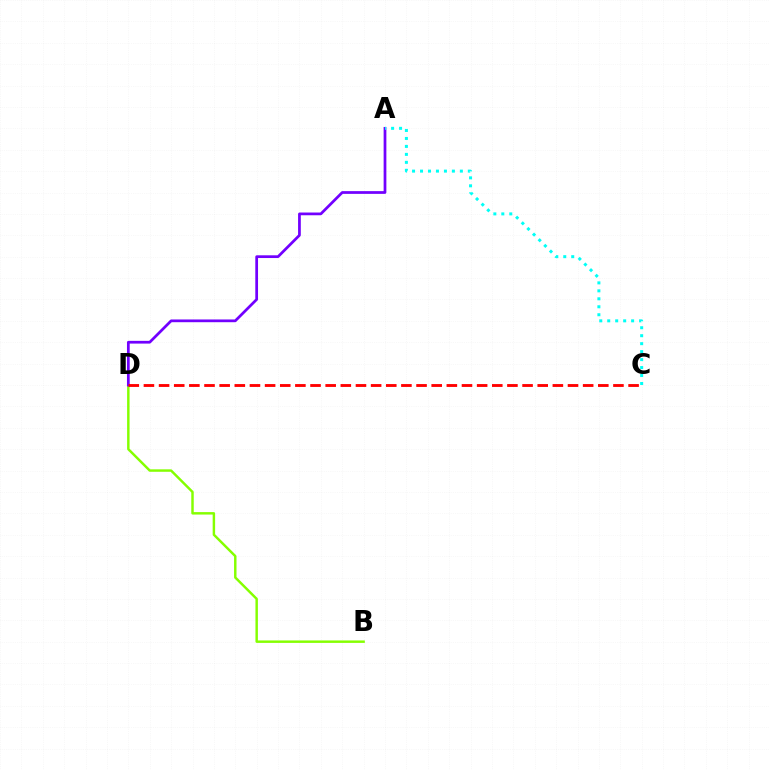{('B', 'D'): [{'color': '#84ff00', 'line_style': 'solid', 'thickness': 1.77}], ('A', 'D'): [{'color': '#7200ff', 'line_style': 'solid', 'thickness': 1.97}], ('C', 'D'): [{'color': '#ff0000', 'line_style': 'dashed', 'thickness': 2.06}], ('A', 'C'): [{'color': '#00fff6', 'line_style': 'dotted', 'thickness': 2.16}]}